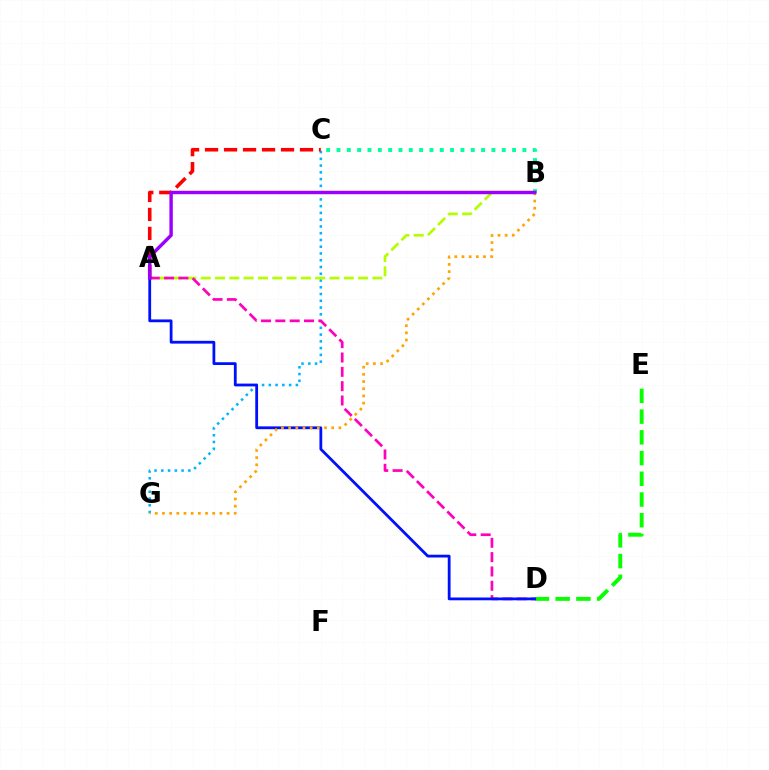{('C', 'G'): [{'color': '#00b5ff', 'line_style': 'dotted', 'thickness': 1.84}], ('A', 'B'): [{'color': '#b3ff00', 'line_style': 'dashed', 'thickness': 1.94}, {'color': '#9b00ff', 'line_style': 'solid', 'thickness': 2.46}], ('A', 'D'): [{'color': '#ff00bd', 'line_style': 'dashed', 'thickness': 1.95}, {'color': '#0010ff', 'line_style': 'solid', 'thickness': 2.01}], ('D', 'E'): [{'color': '#08ff00', 'line_style': 'dashed', 'thickness': 2.82}], ('B', 'C'): [{'color': '#00ff9d', 'line_style': 'dotted', 'thickness': 2.81}], ('B', 'G'): [{'color': '#ffa500', 'line_style': 'dotted', 'thickness': 1.95}], ('A', 'C'): [{'color': '#ff0000', 'line_style': 'dashed', 'thickness': 2.58}]}